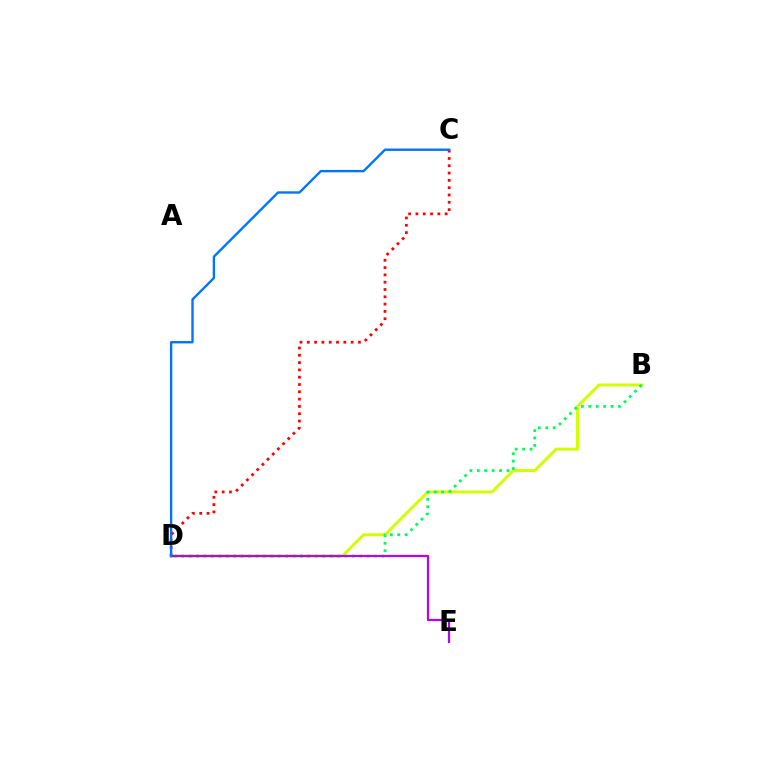{('C', 'D'): [{'color': '#ff0000', 'line_style': 'dotted', 'thickness': 1.99}, {'color': '#0074ff', 'line_style': 'solid', 'thickness': 1.71}], ('B', 'D'): [{'color': '#d1ff00', 'line_style': 'solid', 'thickness': 2.13}, {'color': '#00ff5c', 'line_style': 'dotted', 'thickness': 2.02}], ('D', 'E'): [{'color': '#b900ff', 'line_style': 'solid', 'thickness': 1.58}]}